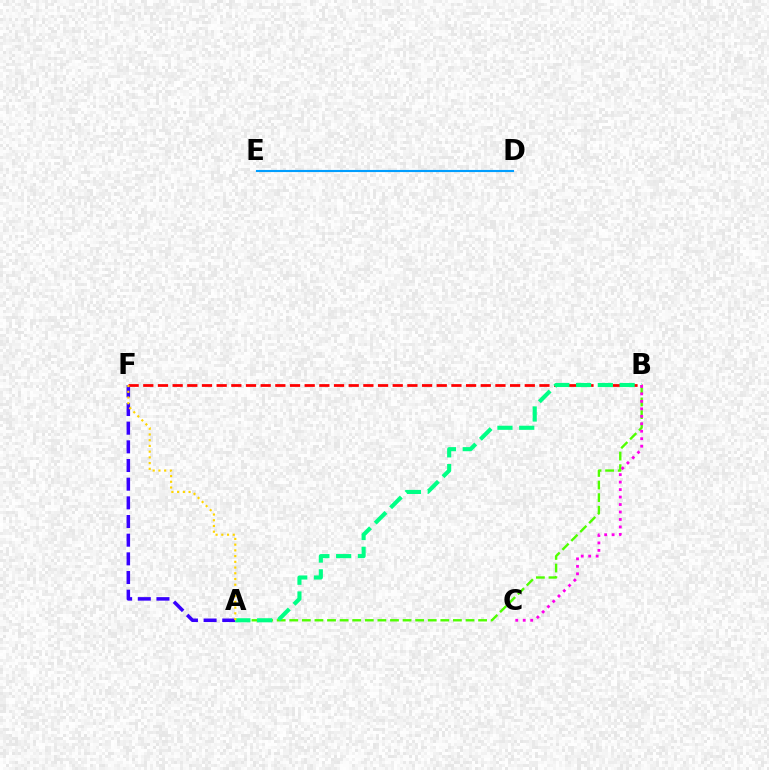{('A', 'B'): [{'color': '#4fff00', 'line_style': 'dashed', 'thickness': 1.71}, {'color': '#00ff86', 'line_style': 'dashed', 'thickness': 2.96}], ('A', 'F'): [{'color': '#3700ff', 'line_style': 'dashed', 'thickness': 2.54}, {'color': '#ffd500', 'line_style': 'dotted', 'thickness': 1.56}], ('B', 'F'): [{'color': '#ff0000', 'line_style': 'dashed', 'thickness': 1.99}], ('B', 'C'): [{'color': '#ff00ed', 'line_style': 'dotted', 'thickness': 2.03}], ('D', 'E'): [{'color': '#009eff', 'line_style': 'solid', 'thickness': 1.52}]}